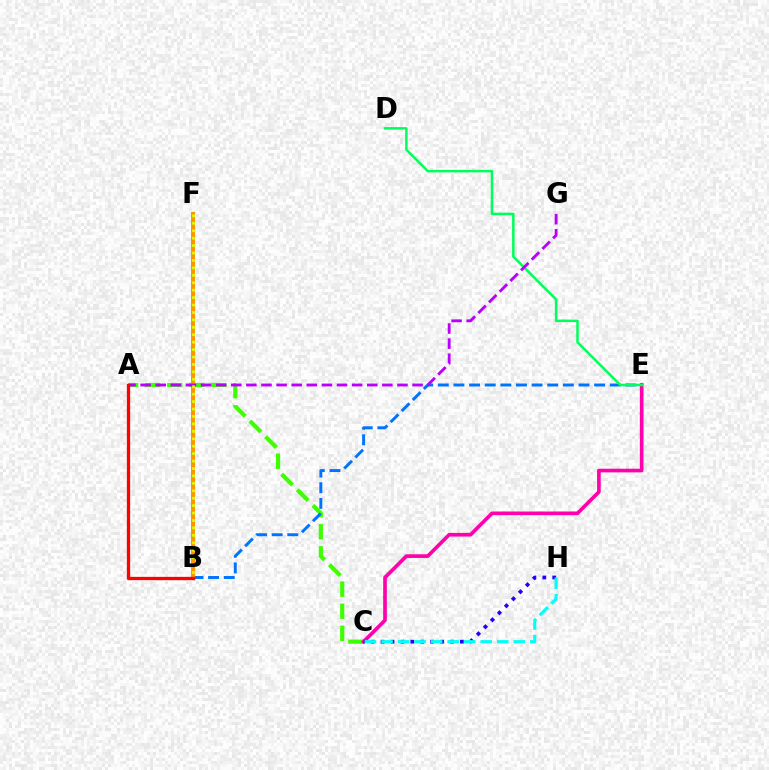{('A', 'C'): [{'color': '#3dff00', 'line_style': 'dashed', 'thickness': 3.0}], ('C', 'E'): [{'color': '#ff00ac', 'line_style': 'solid', 'thickness': 2.63}], ('C', 'H'): [{'color': '#2500ff', 'line_style': 'dotted', 'thickness': 2.69}, {'color': '#00fff6', 'line_style': 'dashed', 'thickness': 2.25}], ('B', 'E'): [{'color': '#0074ff', 'line_style': 'dashed', 'thickness': 2.12}], ('D', 'E'): [{'color': '#00ff5c', 'line_style': 'solid', 'thickness': 1.81}], ('B', 'F'): [{'color': '#ff9400', 'line_style': 'solid', 'thickness': 2.85}, {'color': '#d1ff00', 'line_style': 'dotted', 'thickness': 2.02}], ('A', 'G'): [{'color': '#b900ff', 'line_style': 'dashed', 'thickness': 2.05}], ('A', 'B'): [{'color': '#ff0000', 'line_style': 'solid', 'thickness': 2.37}]}